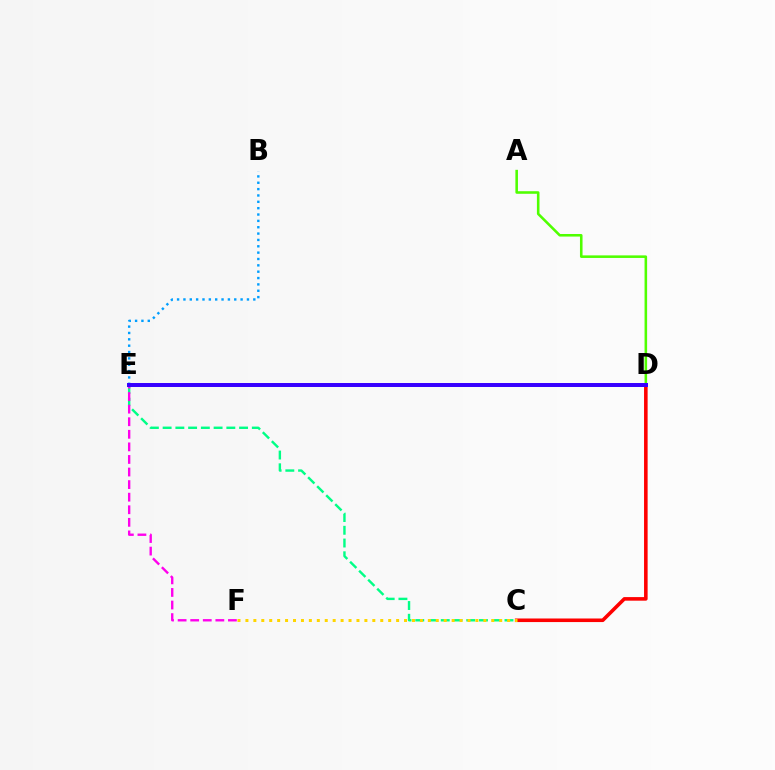{('C', 'E'): [{'color': '#00ff86', 'line_style': 'dashed', 'thickness': 1.73}], ('C', 'D'): [{'color': '#ff0000', 'line_style': 'solid', 'thickness': 2.58}], ('B', 'E'): [{'color': '#009eff', 'line_style': 'dotted', 'thickness': 1.73}], ('E', 'F'): [{'color': '#ff00ed', 'line_style': 'dashed', 'thickness': 1.71}], ('C', 'F'): [{'color': '#ffd500', 'line_style': 'dotted', 'thickness': 2.15}], ('A', 'D'): [{'color': '#4fff00', 'line_style': 'solid', 'thickness': 1.85}], ('D', 'E'): [{'color': '#3700ff', 'line_style': 'solid', 'thickness': 2.86}]}